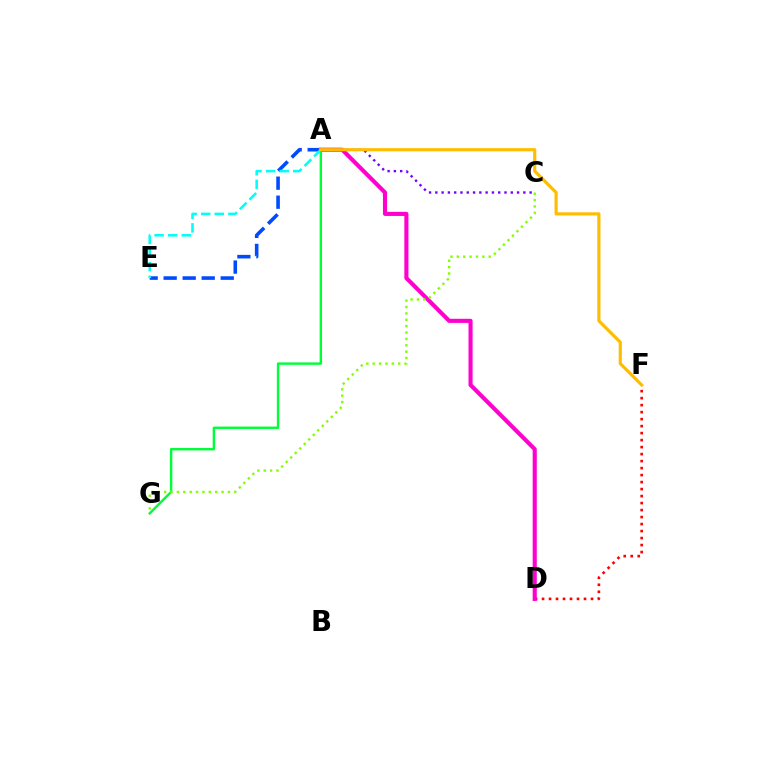{('D', 'F'): [{'color': '#ff0000', 'line_style': 'dotted', 'thickness': 1.9}], ('A', 'C'): [{'color': '#7200ff', 'line_style': 'dotted', 'thickness': 1.71}], ('A', 'E'): [{'color': '#004bff', 'line_style': 'dashed', 'thickness': 2.58}, {'color': '#00fff6', 'line_style': 'dashed', 'thickness': 1.85}], ('A', 'G'): [{'color': '#00ff39', 'line_style': 'solid', 'thickness': 1.74}], ('A', 'D'): [{'color': '#ff00cf', 'line_style': 'solid', 'thickness': 2.95}], ('C', 'G'): [{'color': '#84ff00', 'line_style': 'dotted', 'thickness': 1.73}], ('A', 'F'): [{'color': '#ffbd00', 'line_style': 'solid', 'thickness': 2.29}]}